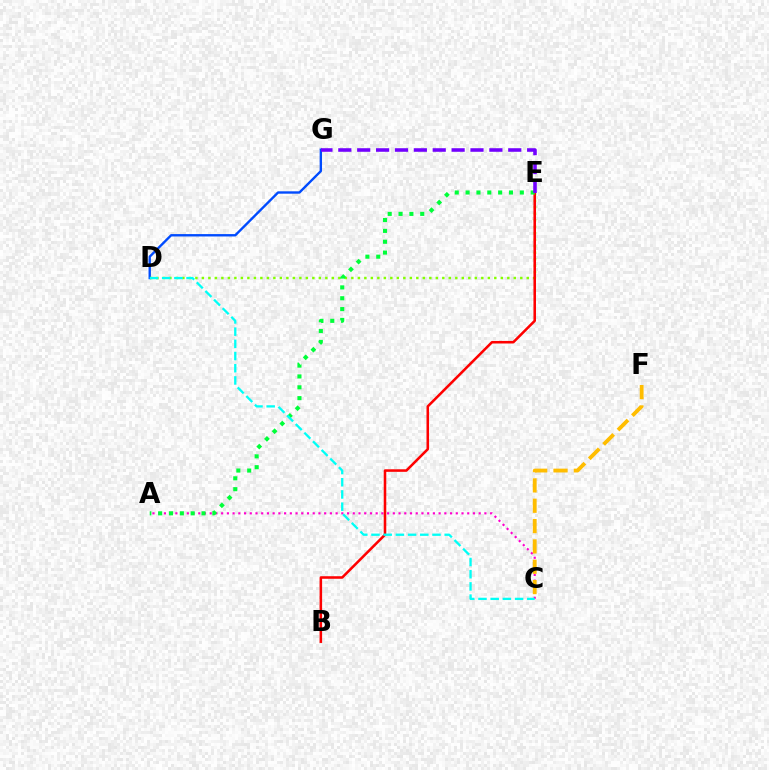{('D', 'G'): [{'color': '#004bff', 'line_style': 'solid', 'thickness': 1.71}], ('A', 'C'): [{'color': '#ff00cf', 'line_style': 'dotted', 'thickness': 1.55}], ('D', 'E'): [{'color': '#84ff00', 'line_style': 'dotted', 'thickness': 1.77}], ('B', 'E'): [{'color': '#ff0000', 'line_style': 'solid', 'thickness': 1.84}], ('A', 'E'): [{'color': '#00ff39', 'line_style': 'dotted', 'thickness': 2.95}], ('C', 'F'): [{'color': '#ffbd00', 'line_style': 'dashed', 'thickness': 2.76}], ('C', 'D'): [{'color': '#00fff6', 'line_style': 'dashed', 'thickness': 1.66}], ('E', 'G'): [{'color': '#7200ff', 'line_style': 'dashed', 'thickness': 2.57}]}